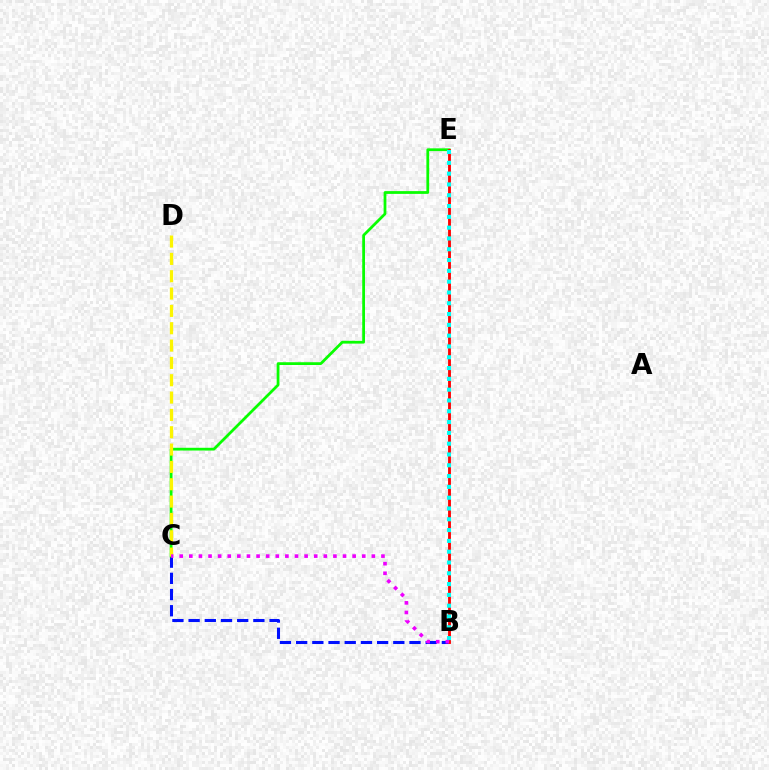{('B', 'C'): [{'color': '#0010ff', 'line_style': 'dashed', 'thickness': 2.2}, {'color': '#ee00ff', 'line_style': 'dotted', 'thickness': 2.61}], ('C', 'E'): [{'color': '#08ff00', 'line_style': 'solid', 'thickness': 1.99}], ('C', 'D'): [{'color': '#fcf500', 'line_style': 'dashed', 'thickness': 2.36}], ('B', 'E'): [{'color': '#ff0000', 'line_style': 'solid', 'thickness': 2.05}, {'color': '#00fff6', 'line_style': 'dotted', 'thickness': 2.93}]}